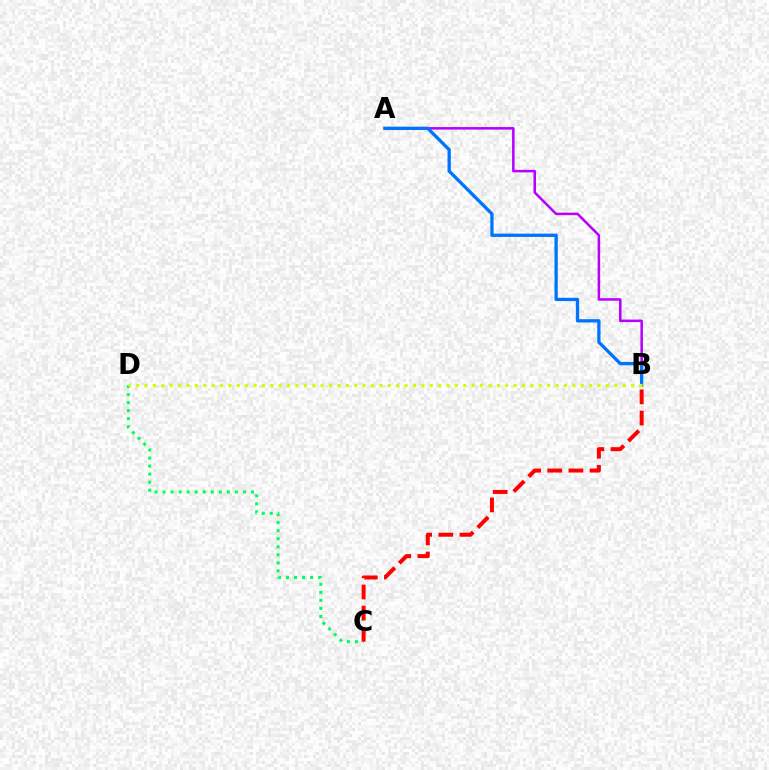{('A', 'B'): [{'color': '#b900ff', 'line_style': 'solid', 'thickness': 1.83}, {'color': '#0074ff', 'line_style': 'solid', 'thickness': 2.38}], ('C', 'D'): [{'color': '#00ff5c', 'line_style': 'dotted', 'thickness': 2.18}], ('B', 'D'): [{'color': '#d1ff00', 'line_style': 'dotted', 'thickness': 2.28}], ('B', 'C'): [{'color': '#ff0000', 'line_style': 'dashed', 'thickness': 2.87}]}